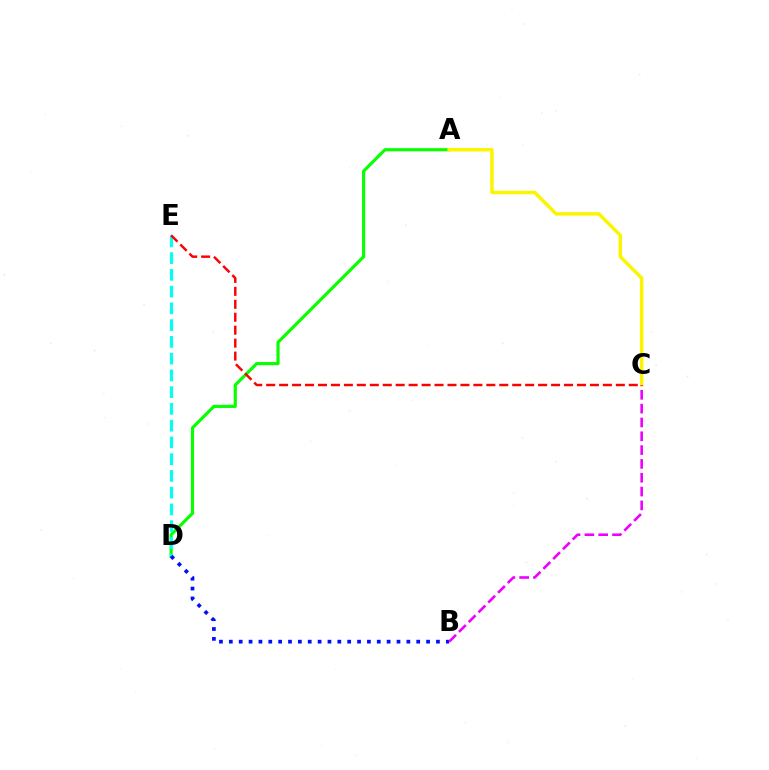{('A', 'D'): [{'color': '#08ff00', 'line_style': 'solid', 'thickness': 2.27}], ('A', 'C'): [{'color': '#fcf500', 'line_style': 'solid', 'thickness': 2.51}], ('D', 'E'): [{'color': '#00fff6', 'line_style': 'dashed', 'thickness': 2.28}], ('C', 'E'): [{'color': '#ff0000', 'line_style': 'dashed', 'thickness': 1.76}], ('B', 'D'): [{'color': '#0010ff', 'line_style': 'dotted', 'thickness': 2.68}], ('B', 'C'): [{'color': '#ee00ff', 'line_style': 'dashed', 'thickness': 1.88}]}